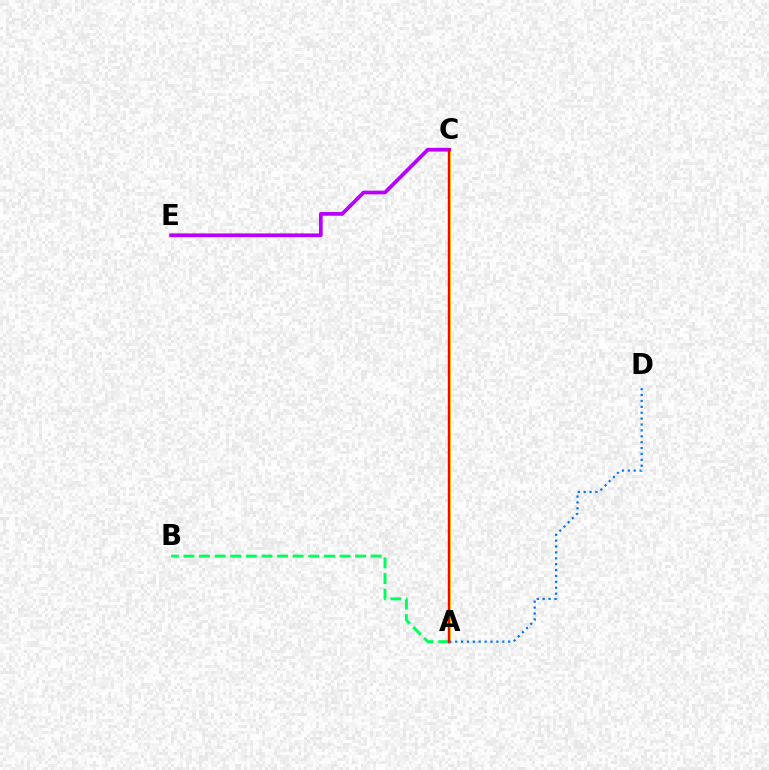{('A', 'C'): [{'color': '#d1ff00', 'line_style': 'solid', 'thickness': 2.11}, {'color': '#ff0000', 'line_style': 'solid', 'thickness': 1.74}], ('A', 'D'): [{'color': '#0074ff', 'line_style': 'dotted', 'thickness': 1.6}], ('A', 'B'): [{'color': '#00ff5c', 'line_style': 'dashed', 'thickness': 2.12}], ('C', 'E'): [{'color': '#b900ff', 'line_style': 'solid', 'thickness': 2.69}]}